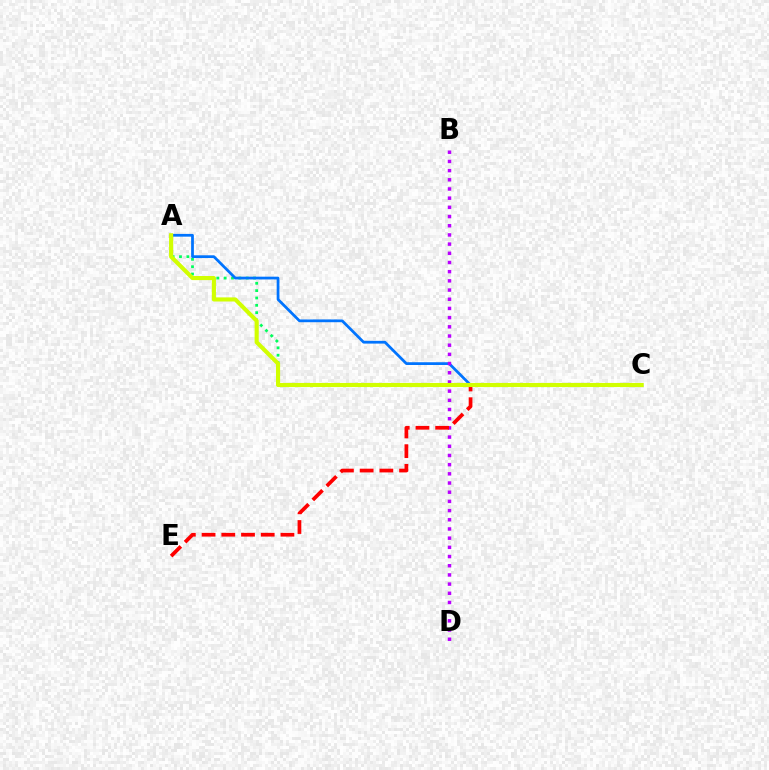{('A', 'C'): [{'color': '#00ff5c', 'line_style': 'dotted', 'thickness': 2.0}, {'color': '#0074ff', 'line_style': 'solid', 'thickness': 1.98}, {'color': '#d1ff00', 'line_style': 'solid', 'thickness': 2.96}], ('B', 'D'): [{'color': '#b900ff', 'line_style': 'dotted', 'thickness': 2.5}], ('C', 'E'): [{'color': '#ff0000', 'line_style': 'dashed', 'thickness': 2.68}]}